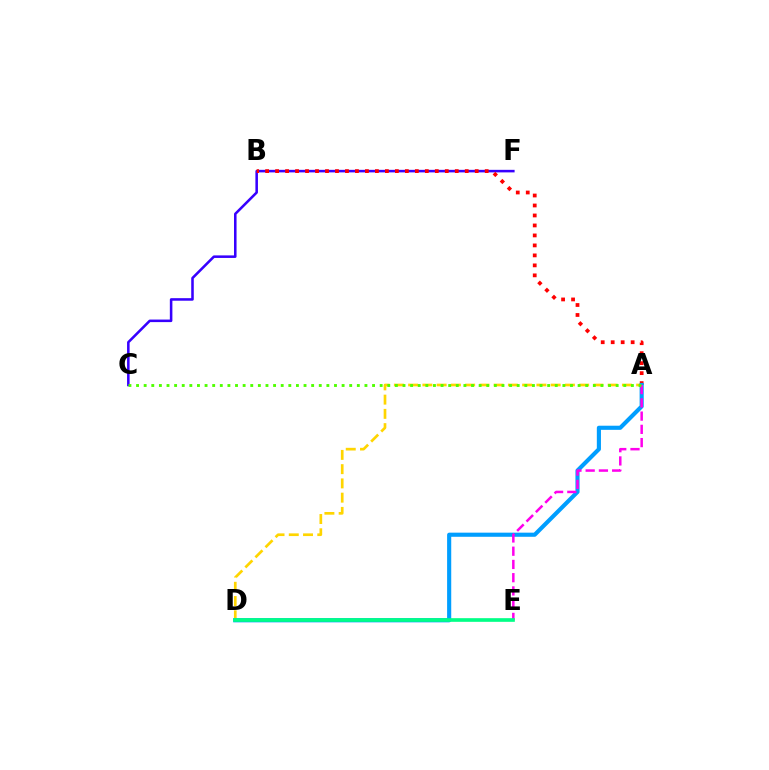{('C', 'F'): [{'color': '#3700ff', 'line_style': 'solid', 'thickness': 1.83}], ('A', 'D'): [{'color': '#ffd500', 'line_style': 'dashed', 'thickness': 1.94}, {'color': '#009eff', 'line_style': 'solid', 'thickness': 2.97}], ('A', 'B'): [{'color': '#ff0000', 'line_style': 'dotted', 'thickness': 2.71}], ('A', 'E'): [{'color': '#ff00ed', 'line_style': 'dashed', 'thickness': 1.8}], ('D', 'E'): [{'color': '#00ff86', 'line_style': 'solid', 'thickness': 2.63}], ('A', 'C'): [{'color': '#4fff00', 'line_style': 'dotted', 'thickness': 2.07}]}